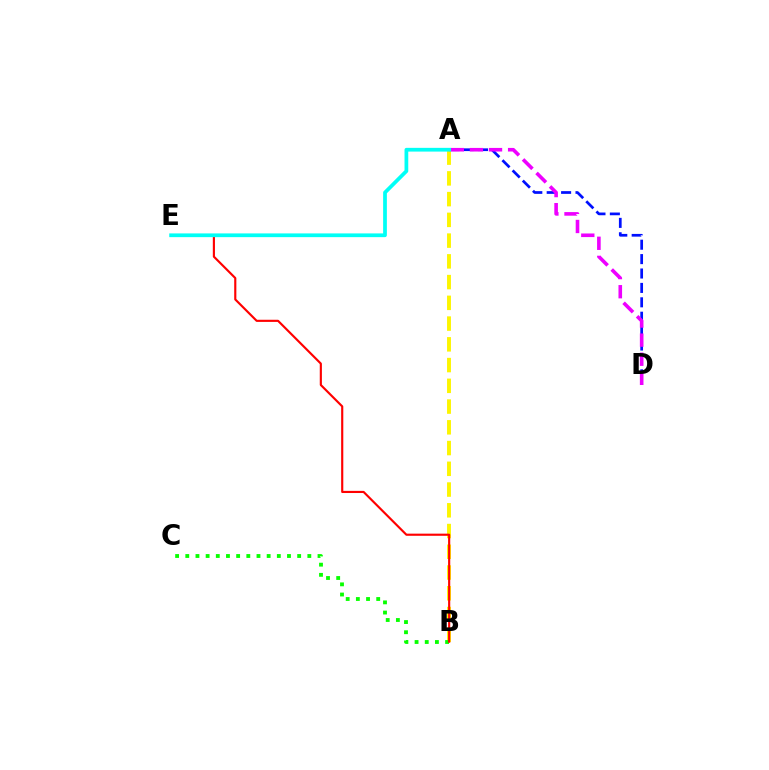{('A', 'B'): [{'color': '#fcf500', 'line_style': 'dashed', 'thickness': 2.82}], ('B', 'C'): [{'color': '#08ff00', 'line_style': 'dotted', 'thickness': 2.76}], ('A', 'D'): [{'color': '#0010ff', 'line_style': 'dashed', 'thickness': 1.96}, {'color': '#ee00ff', 'line_style': 'dashed', 'thickness': 2.59}], ('B', 'E'): [{'color': '#ff0000', 'line_style': 'solid', 'thickness': 1.54}], ('A', 'E'): [{'color': '#00fff6', 'line_style': 'solid', 'thickness': 2.69}]}